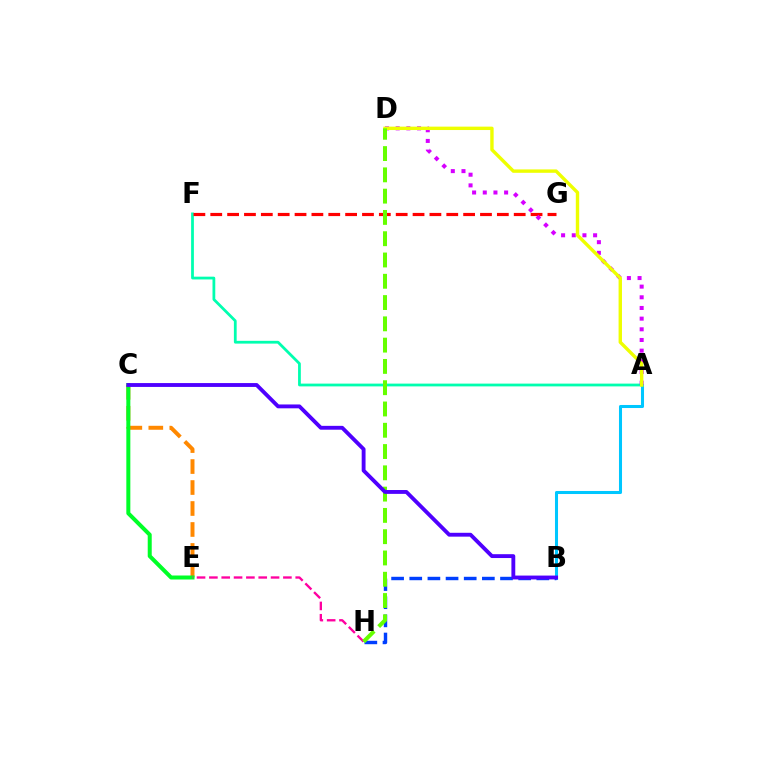{('A', 'B'): [{'color': '#00c7ff', 'line_style': 'solid', 'thickness': 2.19}], ('A', 'F'): [{'color': '#00ffaf', 'line_style': 'solid', 'thickness': 2.0}], ('F', 'G'): [{'color': '#ff0000', 'line_style': 'dashed', 'thickness': 2.29}], ('C', 'E'): [{'color': '#ff8800', 'line_style': 'dashed', 'thickness': 2.85}, {'color': '#00ff27', 'line_style': 'solid', 'thickness': 2.88}], ('E', 'H'): [{'color': '#ff00a0', 'line_style': 'dashed', 'thickness': 1.68}], ('A', 'D'): [{'color': '#d600ff', 'line_style': 'dotted', 'thickness': 2.9}, {'color': '#eeff00', 'line_style': 'solid', 'thickness': 2.45}], ('B', 'H'): [{'color': '#003fff', 'line_style': 'dashed', 'thickness': 2.47}], ('D', 'H'): [{'color': '#66ff00', 'line_style': 'dashed', 'thickness': 2.89}], ('B', 'C'): [{'color': '#4f00ff', 'line_style': 'solid', 'thickness': 2.78}]}